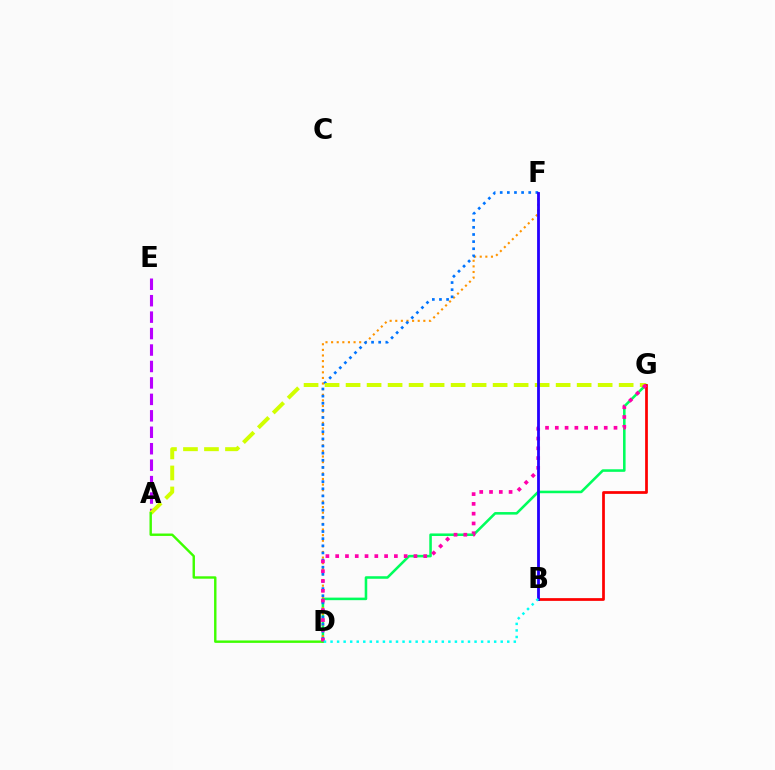{('D', 'G'): [{'color': '#00ff5c', 'line_style': 'solid', 'thickness': 1.84}, {'color': '#ff00ac', 'line_style': 'dotted', 'thickness': 2.66}], ('A', 'E'): [{'color': '#b900ff', 'line_style': 'dashed', 'thickness': 2.23}], ('D', 'F'): [{'color': '#ff9400', 'line_style': 'dotted', 'thickness': 1.53}, {'color': '#0074ff', 'line_style': 'dotted', 'thickness': 1.94}], ('A', 'G'): [{'color': '#d1ff00', 'line_style': 'dashed', 'thickness': 2.85}], ('A', 'D'): [{'color': '#3dff00', 'line_style': 'solid', 'thickness': 1.74}], ('B', 'G'): [{'color': '#ff0000', 'line_style': 'solid', 'thickness': 1.97}], ('B', 'F'): [{'color': '#2500ff', 'line_style': 'solid', 'thickness': 2.02}], ('B', 'D'): [{'color': '#00fff6', 'line_style': 'dotted', 'thickness': 1.78}]}